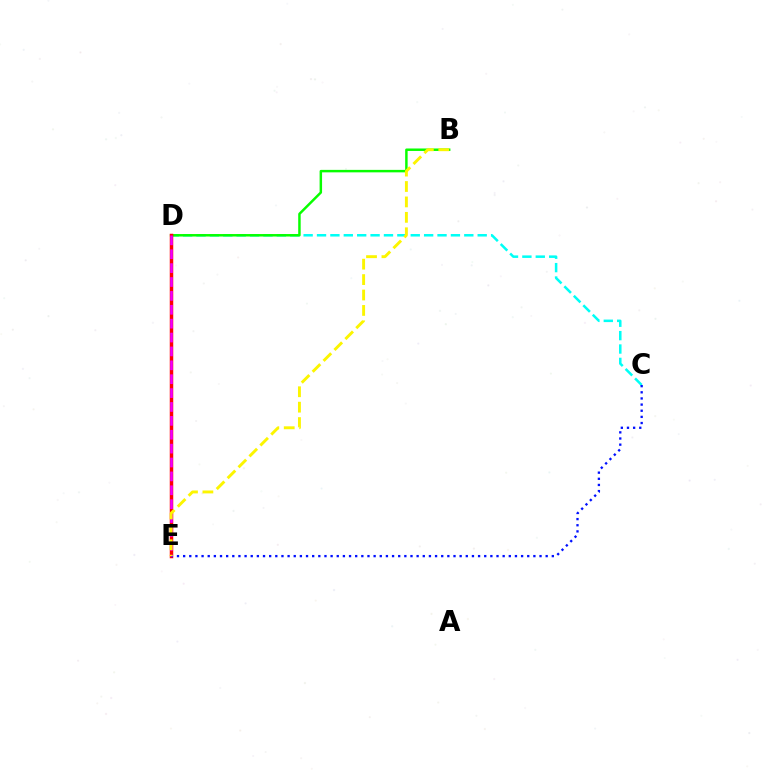{('C', 'D'): [{'color': '#00fff6', 'line_style': 'dashed', 'thickness': 1.82}], ('B', 'D'): [{'color': '#08ff00', 'line_style': 'solid', 'thickness': 1.78}], ('D', 'E'): [{'color': '#ff0000', 'line_style': 'solid', 'thickness': 2.51}, {'color': '#ee00ff', 'line_style': 'dashed', 'thickness': 1.89}], ('C', 'E'): [{'color': '#0010ff', 'line_style': 'dotted', 'thickness': 1.67}], ('B', 'E'): [{'color': '#fcf500', 'line_style': 'dashed', 'thickness': 2.09}]}